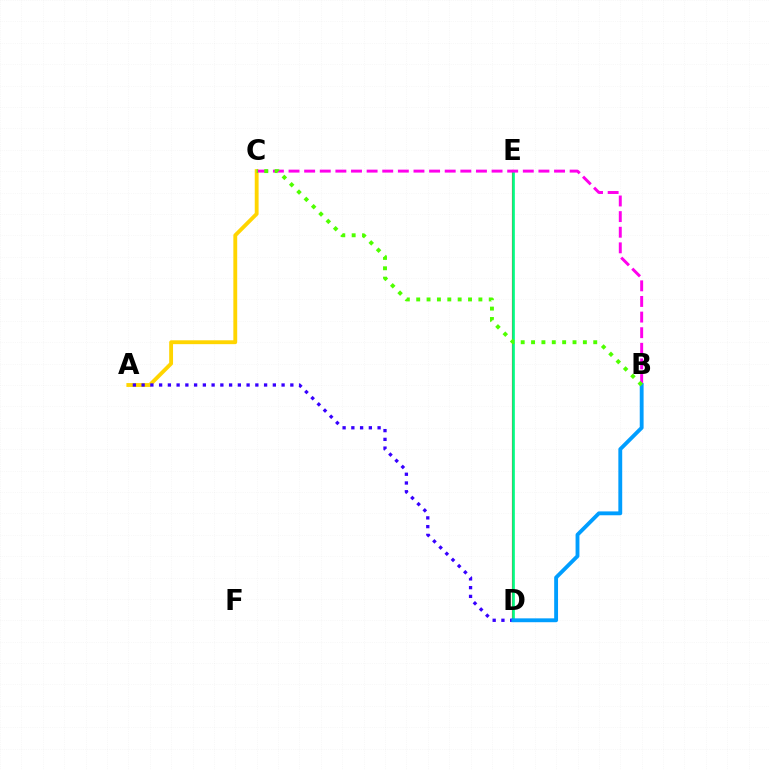{('A', 'C'): [{'color': '#ffd500', 'line_style': 'solid', 'thickness': 2.77}], ('D', 'E'): [{'color': '#ff0000', 'line_style': 'solid', 'thickness': 1.55}, {'color': '#00ff86', 'line_style': 'solid', 'thickness': 1.91}], ('A', 'D'): [{'color': '#3700ff', 'line_style': 'dotted', 'thickness': 2.38}], ('B', 'C'): [{'color': '#ff00ed', 'line_style': 'dashed', 'thickness': 2.12}, {'color': '#4fff00', 'line_style': 'dotted', 'thickness': 2.82}], ('B', 'D'): [{'color': '#009eff', 'line_style': 'solid', 'thickness': 2.78}]}